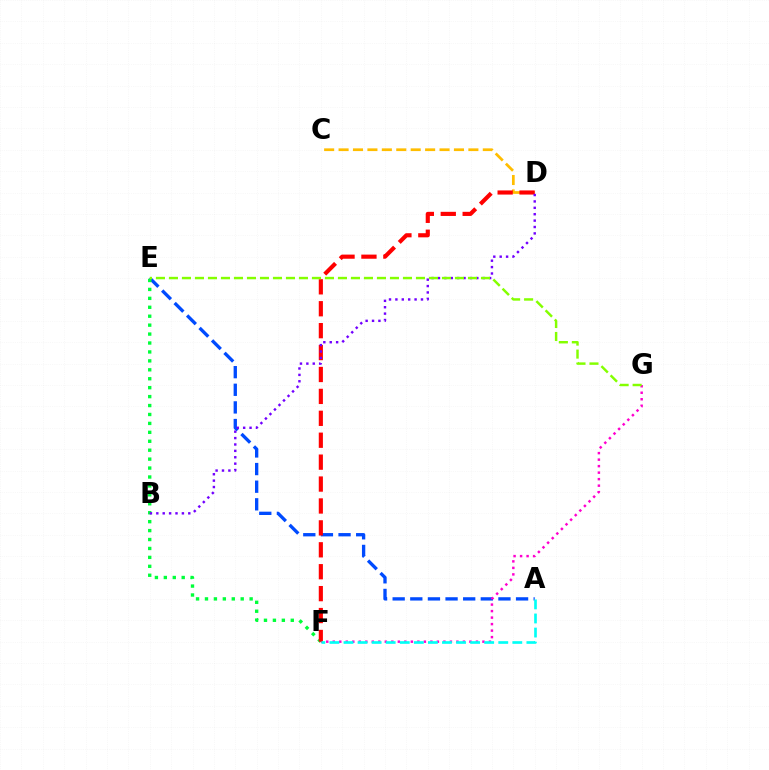{('A', 'E'): [{'color': '#004bff', 'line_style': 'dashed', 'thickness': 2.39}], ('E', 'F'): [{'color': '#00ff39', 'line_style': 'dotted', 'thickness': 2.43}], ('F', 'G'): [{'color': '#ff00cf', 'line_style': 'dotted', 'thickness': 1.77}], ('C', 'D'): [{'color': '#ffbd00', 'line_style': 'dashed', 'thickness': 1.96}], ('D', 'F'): [{'color': '#ff0000', 'line_style': 'dashed', 'thickness': 2.98}], ('A', 'F'): [{'color': '#00fff6', 'line_style': 'dashed', 'thickness': 1.91}], ('B', 'D'): [{'color': '#7200ff', 'line_style': 'dotted', 'thickness': 1.74}], ('E', 'G'): [{'color': '#84ff00', 'line_style': 'dashed', 'thickness': 1.77}]}